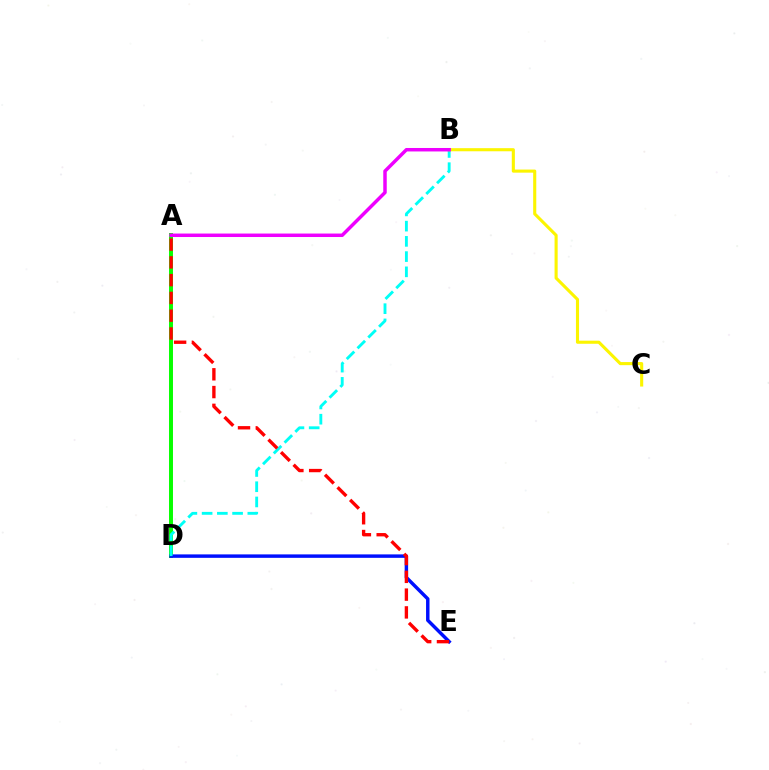{('A', 'D'): [{'color': '#08ff00', 'line_style': 'solid', 'thickness': 2.85}], ('D', 'E'): [{'color': '#0010ff', 'line_style': 'solid', 'thickness': 2.48}], ('B', 'D'): [{'color': '#00fff6', 'line_style': 'dashed', 'thickness': 2.07}], ('A', 'E'): [{'color': '#ff0000', 'line_style': 'dashed', 'thickness': 2.41}], ('B', 'C'): [{'color': '#fcf500', 'line_style': 'solid', 'thickness': 2.23}], ('A', 'B'): [{'color': '#ee00ff', 'line_style': 'solid', 'thickness': 2.5}]}